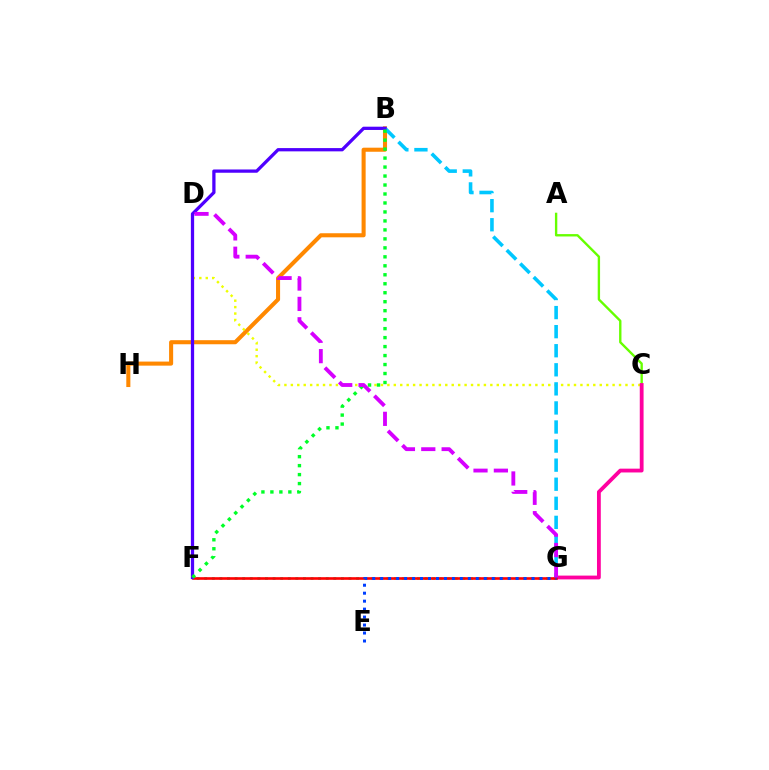{('B', 'H'): [{'color': '#ff8800', 'line_style': 'solid', 'thickness': 2.93}], ('F', 'G'): [{'color': '#00ffaf', 'line_style': 'dotted', 'thickness': 2.06}, {'color': '#ff0000', 'line_style': 'solid', 'thickness': 1.9}], ('A', 'C'): [{'color': '#66ff00', 'line_style': 'solid', 'thickness': 1.71}], ('C', 'D'): [{'color': '#eeff00', 'line_style': 'dotted', 'thickness': 1.75}], ('C', 'G'): [{'color': '#ff00a0', 'line_style': 'solid', 'thickness': 2.74}], ('B', 'G'): [{'color': '#00c7ff', 'line_style': 'dashed', 'thickness': 2.59}], ('B', 'F'): [{'color': '#4f00ff', 'line_style': 'solid', 'thickness': 2.35}, {'color': '#00ff27', 'line_style': 'dotted', 'thickness': 2.44}], ('E', 'G'): [{'color': '#003fff', 'line_style': 'dotted', 'thickness': 2.16}], ('D', 'G'): [{'color': '#d600ff', 'line_style': 'dashed', 'thickness': 2.77}]}